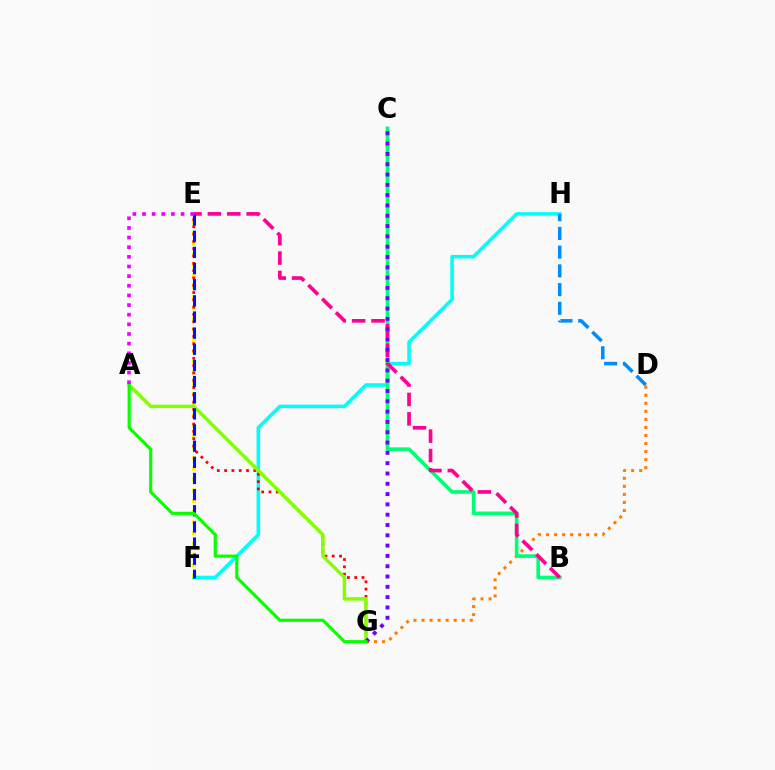{('D', 'G'): [{'color': '#ff7c00', 'line_style': 'dotted', 'thickness': 2.18}], ('F', 'H'): [{'color': '#00fff6', 'line_style': 'solid', 'thickness': 2.57}], ('D', 'H'): [{'color': '#008cff', 'line_style': 'dashed', 'thickness': 2.54}], ('B', 'C'): [{'color': '#00ff74', 'line_style': 'solid', 'thickness': 2.61}], ('B', 'E'): [{'color': '#ff0094', 'line_style': 'dashed', 'thickness': 2.64}], ('E', 'F'): [{'color': '#fcf500', 'line_style': 'dotted', 'thickness': 2.91}, {'color': '#0010ff', 'line_style': 'dashed', 'thickness': 2.19}], ('E', 'G'): [{'color': '#ff0000', 'line_style': 'dotted', 'thickness': 1.99}], ('A', 'G'): [{'color': '#84ff00', 'line_style': 'solid', 'thickness': 2.49}, {'color': '#08ff00', 'line_style': 'solid', 'thickness': 2.28}], ('C', 'G'): [{'color': '#7200ff', 'line_style': 'dotted', 'thickness': 2.8}], ('A', 'E'): [{'color': '#ee00ff', 'line_style': 'dotted', 'thickness': 2.62}]}